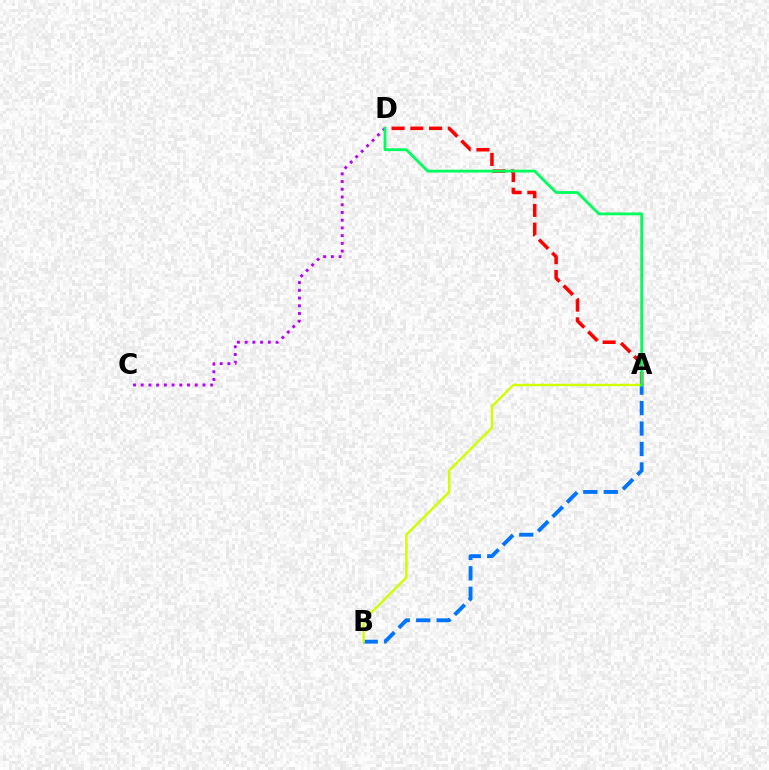{('C', 'D'): [{'color': '#b900ff', 'line_style': 'dotted', 'thickness': 2.1}], ('A', 'D'): [{'color': '#ff0000', 'line_style': 'dashed', 'thickness': 2.55}, {'color': '#00ff5c', 'line_style': 'solid', 'thickness': 2.02}], ('A', 'B'): [{'color': '#0074ff', 'line_style': 'dashed', 'thickness': 2.78}, {'color': '#d1ff00', 'line_style': 'solid', 'thickness': 1.76}]}